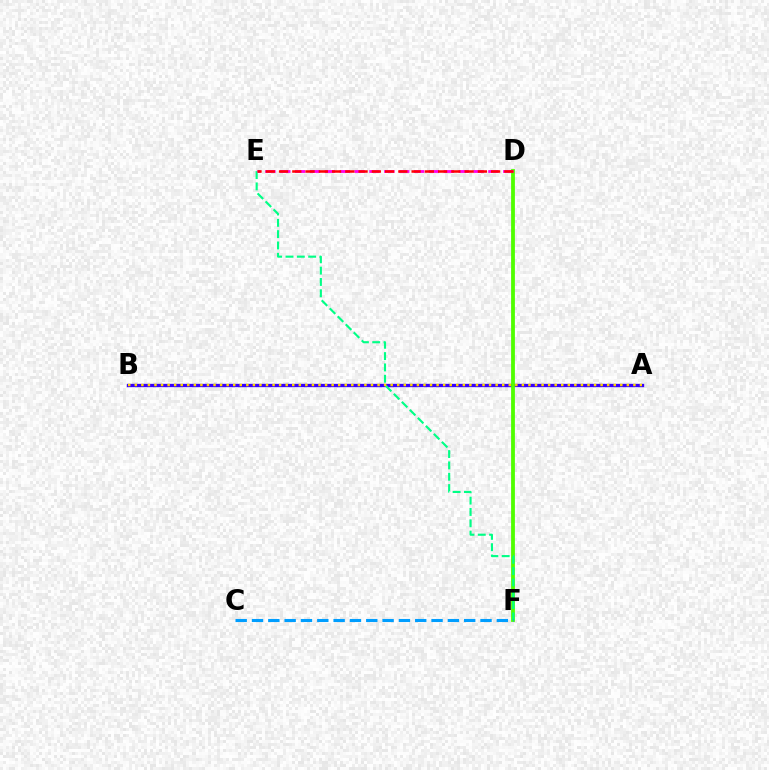{('A', 'B'): [{'color': '#3700ff', 'line_style': 'solid', 'thickness': 2.4}, {'color': '#ffd500', 'line_style': 'dotted', 'thickness': 1.78}], ('D', 'F'): [{'color': '#4fff00', 'line_style': 'solid', 'thickness': 2.73}], ('E', 'F'): [{'color': '#00ff86', 'line_style': 'dashed', 'thickness': 1.54}], ('D', 'E'): [{'color': '#ff00ed', 'line_style': 'dashed', 'thickness': 2.02}, {'color': '#ff0000', 'line_style': 'dashed', 'thickness': 1.8}], ('C', 'F'): [{'color': '#009eff', 'line_style': 'dashed', 'thickness': 2.22}]}